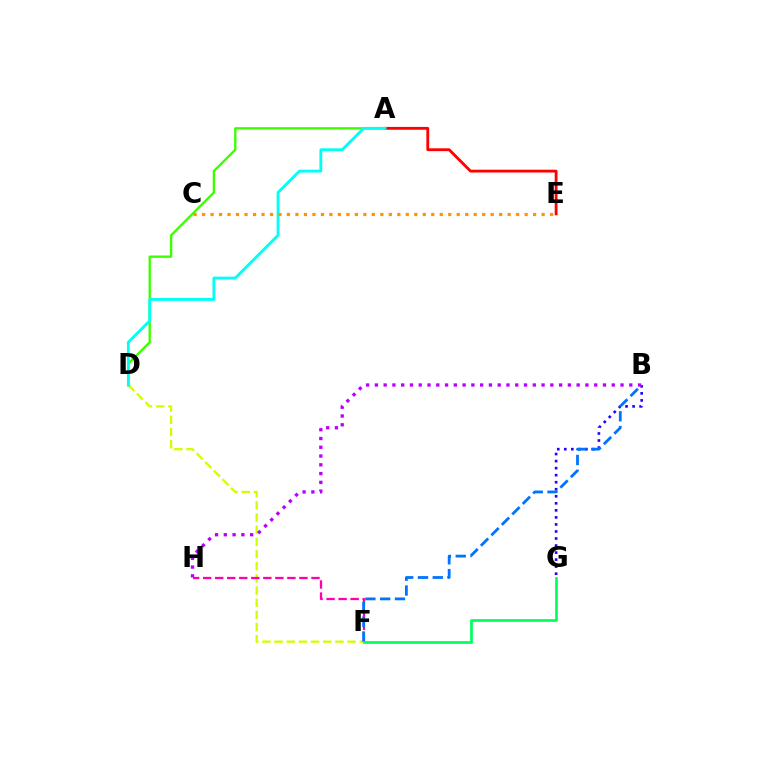{('D', 'F'): [{'color': '#d1ff00', 'line_style': 'dashed', 'thickness': 1.65}], ('B', 'G'): [{'color': '#2500ff', 'line_style': 'dotted', 'thickness': 1.91}], ('F', 'H'): [{'color': '#ff00ac', 'line_style': 'dashed', 'thickness': 1.64}], ('B', 'F'): [{'color': '#0074ff', 'line_style': 'dashed', 'thickness': 2.01}], ('A', 'E'): [{'color': '#ff0000', 'line_style': 'solid', 'thickness': 2.04}], ('A', 'D'): [{'color': '#3dff00', 'line_style': 'solid', 'thickness': 1.7}, {'color': '#00fff6', 'line_style': 'solid', 'thickness': 2.05}], ('F', 'G'): [{'color': '#00ff5c', 'line_style': 'solid', 'thickness': 1.94}], ('B', 'H'): [{'color': '#b900ff', 'line_style': 'dotted', 'thickness': 2.38}], ('C', 'E'): [{'color': '#ff9400', 'line_style': 'dotted', 'thickness': 2.31}]}